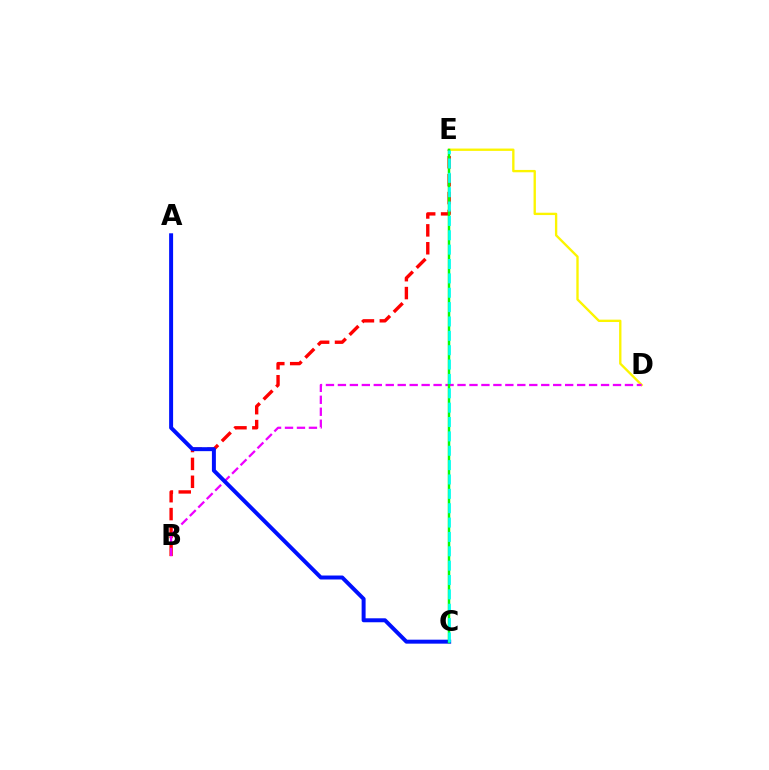{('B', 'E'): [{'color': '#ff0000', 'line_style': 'dashed', 'thickness': 2.43}], ('D', 'E'): [{'color': '#fcf500', 'line_style': 'solid', 'thickness': 1.69}], ('B', 'D'): [{'color': '#ee00ff', 'line_style': 'dashed', 'thickness': 1.62}], ('A', 'C'): [{'color': '#0010ff', 'line_style': 'solid', 'thickness': 2.86}], ('C', 'E'): [{'color': '#08ff00', 'line_style': 'solid', 'thickness': 1.79}, {'color': '#00fff6', 'line_style': 'dashed', 'thickness': 1.95}]}